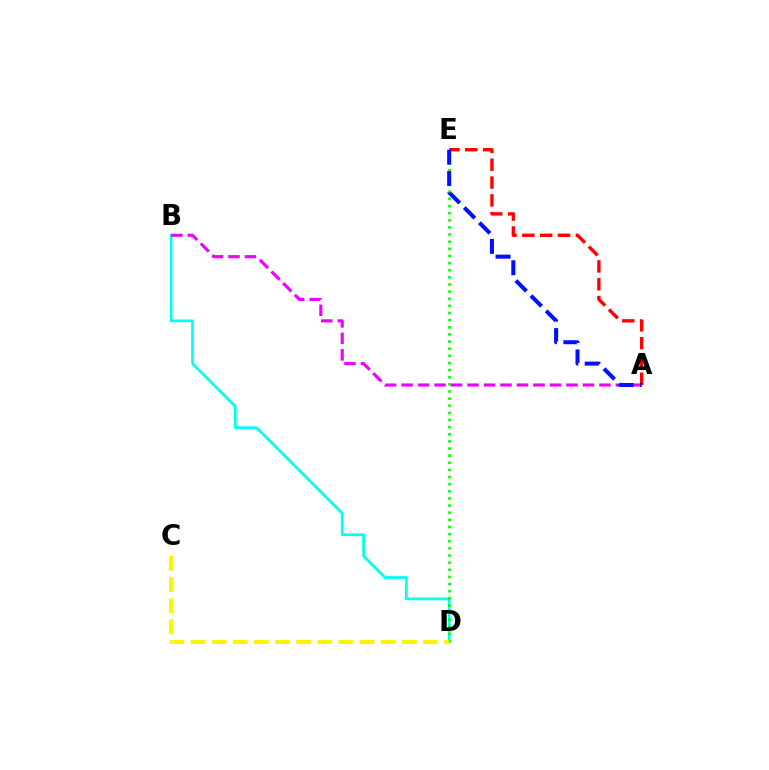{('B', 'D'): [{'color': '#00fff6', 'line_style': 'solid', 'thickness': 1.97}], ('A', 'B'): [{'color': '#ee00ff', 'line_style': 'dashed', 'thickness': 2.24}], ('D', 'E'): [{'color': '#08ff00', 'line_style': 'dotted', 'thickness': 1.94}], ('C', 'D'): [{'color': '#fcf500', 'line_style': 'dashed', 'thickness': 2.87}], ('A', 'E'): [{'color': '#ff0000', 'line_style': 'dashed', 'thickness': 2.42}, {'color': '#0010ff', 'line_style': 'dashed', 'thickness': 2.9}]}